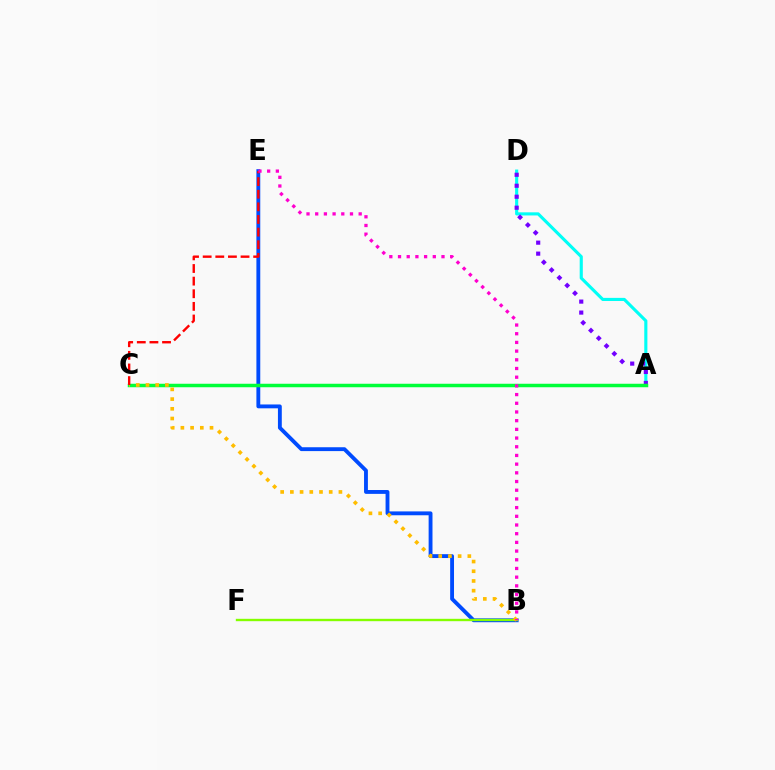{('A', 'D'): [{'color': '#00fff6', 'line_style': 'solid', 'thickness': 2.25}, {'color': '#7200ff', 'line_style': 'dotted', 'thickness': 2.98}], ('B', 'E'): [{'color': '#004bff', 'line_style': 'solid', 'thickness': 2.78}, {'color': '#ff00cf', 'line_style': 'dotted', 'thickness': 2.36}], ('B', 'F'): [{'color': '#84ff00', 'line_style': 'solid', 'thickness': 1.71}], ('A', 'C'): [{'color': '#00ff39', 'line_style': 'solid', 'thickness': 2.51}], ('B', 'C'): [{'color': '#ffbd00', 'line_style': 'dotted', 'thickness': 2.64}], ('C', 'E'): [{'color': '#ff0000', 'line_style': 'dashed', 'thickness': 1.71}]}